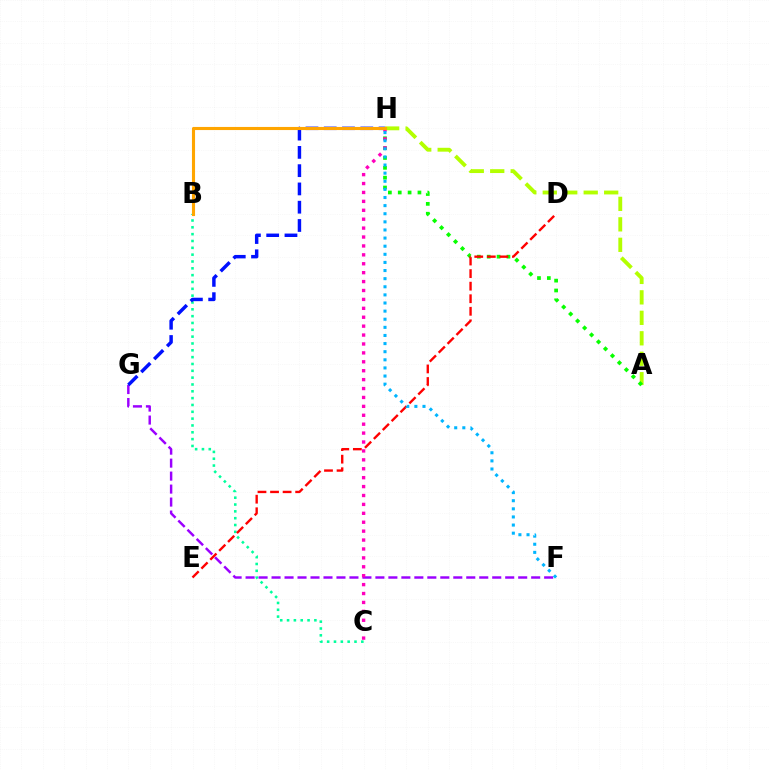{('A', 'H'): [{'color': '#b3ff00', 'line_style': 'dashed', 'thickness': 2.78}, {'color': '#08ff00', 'line_style': 'dotted', 'thickness': 2.68}], ('B', 'C'): [{'color': '#00ff9d', 'line_style': 'dotted', 'thickness': 1.86}], ('D', 'E'): [{'color': '#ff0000', 'line_style': 'dashed', 'thickness': 1.71}], ('F', 'G'): [{'color': '#9b00ff', 'line_style': 'dashed', 'thickness': 1.76}], ('G', 'H'): [{'color': '#0010ff', 'line_style': 'dashed', 'thickness': 2.48}], ('C', 'H'): [{'color': '#ff00bd', 'line_style': 'dotted', 'thickness': 2.42}], ('B', 'H'): [{'color': '#ffa500', 'line_style': 'solid', 'thickness': 2.24}], ('F', 'H'): [{'color': '#00b5ff', 'line_style': 'dotted', 'thickness': 2.2}]}